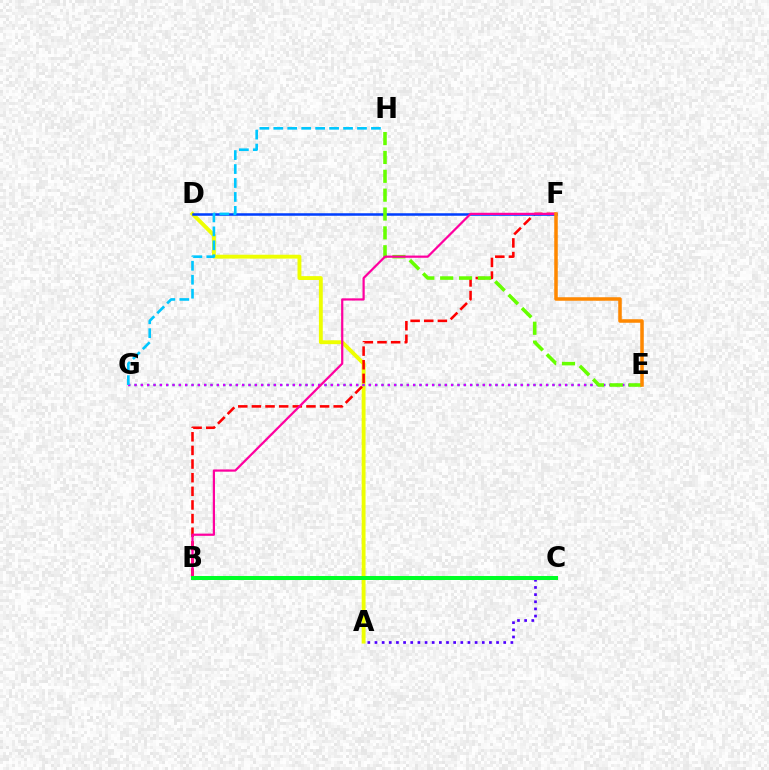{('A', 'D'): [{'color': '#eeff00', 'line_style': 'solid', 'thickness': 2.78}], ('E', 'G'): [{'color': '#00ffaf', 'line_style': 'dotted', 'thickness': 1.72}, {'color': '#d600ff', 'line_style': 'dotted', 'thickness': 1.72}], ('B', 'F'): [{'color': '#ff0000', 'line_style': 'dashed', 'thickness': 1.85}, {'color': '#ff00a0', 'line_style': 'solid', 'thickness': 1.6}], ('A', 'C'): [{'color': '#4f00ff', 'line_style': 'dotted', 'thickness': 1.94}], ('D', 'F'): [{'color': '#003fff', 'line_style': 'solid', 'thickness': 1.82}], ('E', 'H'): [{'color': '#66ff00', 'line_style': 'dashed', 'thickness': 2.56}], ('G', 'H'): [{'color': '#00c7ff', 'line_style': 'dashed', 'thickness': 1.9}], ('B', 'C'): [{'color': '#00ff27', 'line_style': 'solid', 'thickness': 2.89}], ('E', 'F'): [{'color': '#ff8800', 'line_style': 'solid', 'thickness': 2.54}]}